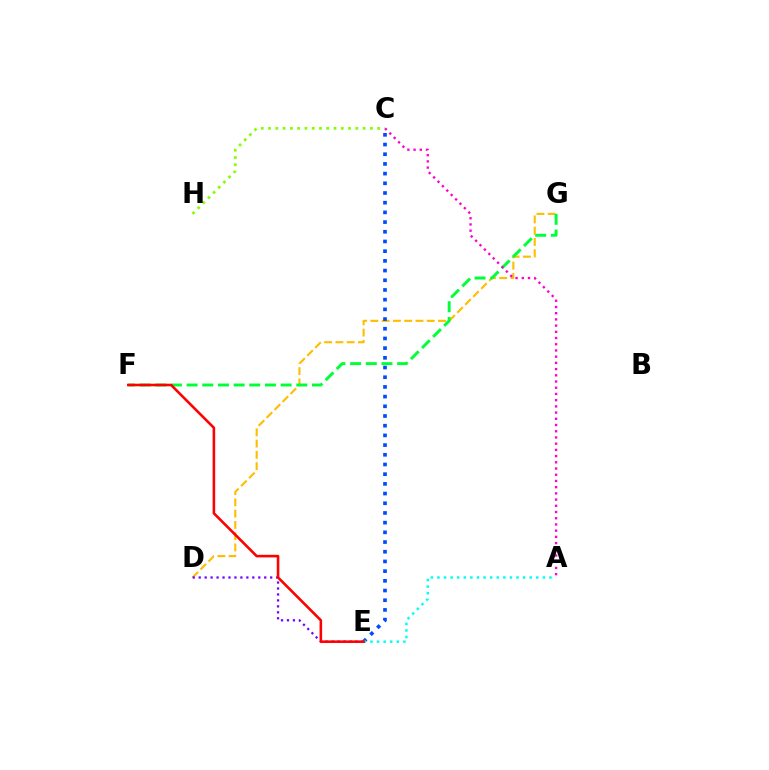{('D', 'G'): [{'color': '#ffbd00', 'line_style': 'dashed', 'thickness': 1.53}], ('C', 'E'): [{'color': '#004bff', 'line_style': 'dotted', 'thickness': 2.63}], ('D', 'E'): [{'color': '#7200ff', 'line_style': 'dotted', 'thickness': 1.62}], ('F', 'G'): [{'color': '#00ff39', 'line_style': 'dashed', 'thickness': 2.13}], ('A', 'E'): [{'color': '#00fff6', 'line_style': 'dotted', 'thickness': 1.79}], ('A', 'C'): [{'color': '#ff00cf', 'line_style': 'dotted', 'thickness': 1.69}], ('C', 'H'): [{'color': '#84ff00', 'line_style': 'dotted', 'thickness': 1.98}], ('E', 'F'): [{'color': '#ff0000', 'line_style': 'solid', 'thickness': 1.86}]}